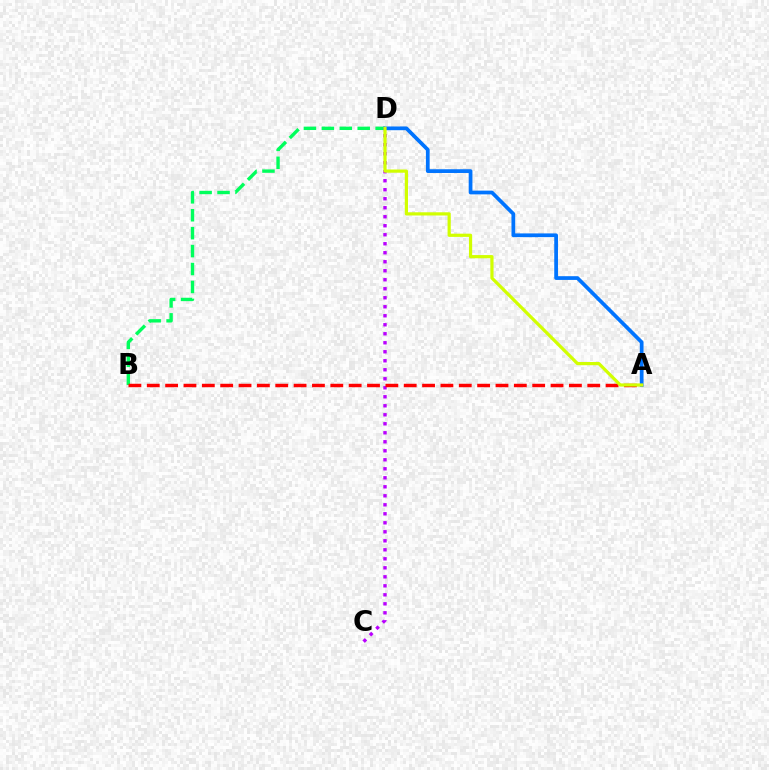{('B', 'D'): [{'color': '#00ff5c', 'line_style': 'dashed', 'thickness': 2.44}], ('C', 'D'): [{'color': '#b900ff', 'line_style': 'dotted', 'thickness': 2.45}], ('A', 'D'): [{'color': '#0074ff', 'line_style': 'solid', 'thickness': 2.69}, {'color': '#d1ff00', 'line_style': 'solid', 'thickness': 2.31}], ('A', 'B'): [{'color': '#ff0000', 'line_style': 'dashed', 'thickness': 2.49}]}